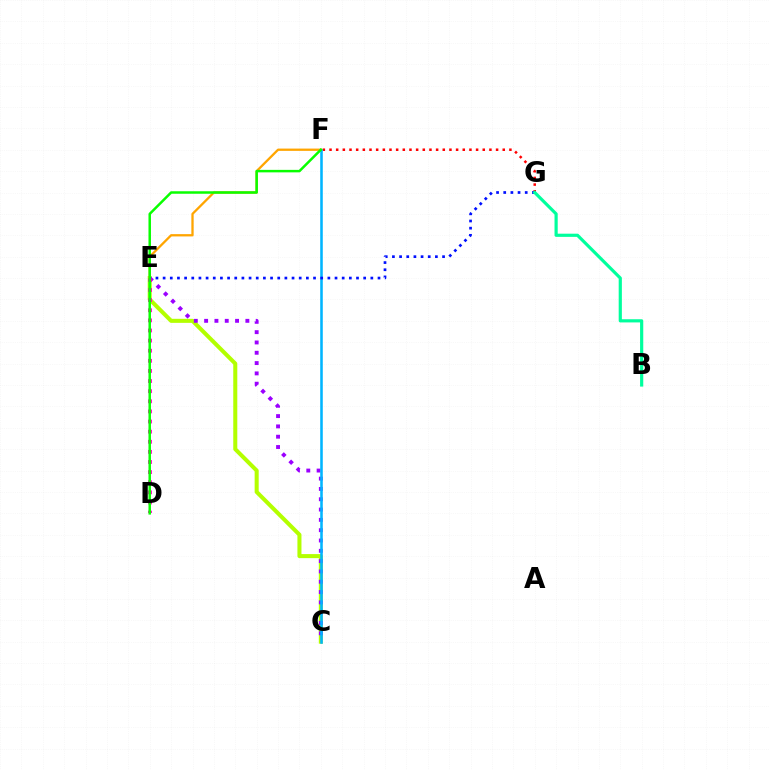{('C', 'E'): [{'color': '#b3ff00', 'line_style': 'solid', 'thickness': 2.91}, {'color': '#9b00ff', 'line_style': 'dotted', 'thickness': 2.8}], ('F', 'G'): [{'color': '#ff0000', 'line_style': 'dotted', 'thickness': 1.81}], ('D', 'E'): [{'color': '#ff00bd', 'line_style': 'dotted', 'thickness': 2.75}], ('E', 'F'): [{'color': '#ffa500', 'line_style': 'solid', 'thickness': 1.65}], ('C', 'F'): [{'color': '#00b5ff', 'line_style': 'solid', 'thickness': 1.85}], ('E', 'G'): [{'color': '#0010ff', 'line_style': 'dotted', 'thickness': 1.95}], ('D', 'F'): [{'color': '#08ff00', 'line_style': 'solid', 'thickness': 1.79}], ('B', 'G'): [{'color': '#00ff9d', 'line_style': 'solid', 'thickness': 2.29}]}